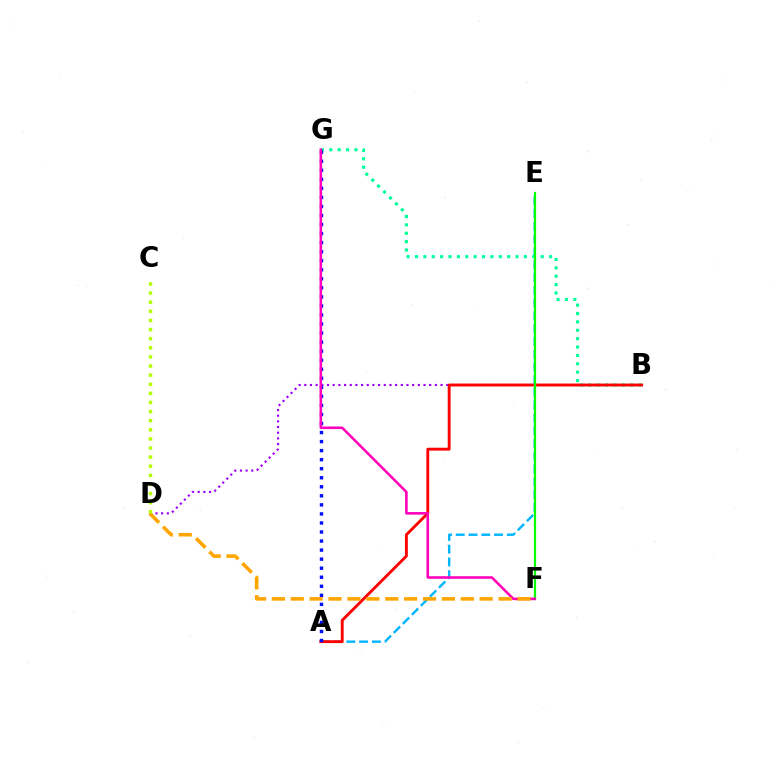{('A', 'E'): [{'color': '#00b5ff', 'line_style': 'dashed', 'thickness': 1.73}], ('B', 'D'): [{'color': '#9b00ff', 'line_style': 'dotted', 'thickness': 1.54}], ('B', 'G'): [{'color': '#00ff9d', 'line_style': 'dotted', 'thickness': 2.28}], ('A', 'B'): [{'color': '#ff0000', 'line_style': 'solid', 'thickness': 2.07}], ('A', 'G'): [{'color': '#0010ff', 'line_style': 'dotted', 'thickness': 2.46}], ('E', 'F'): [{'color': '#08ff00', 'line_style': 'solid', 'thickness': 1.62}], ('F', 'G'): [{'color': '#ff00bd', 'line_style': 'solid', 'thickness': 1.85}], ('D', 'F'): [{'color': '#ffa500', 'line_style': 'dashed', 'thickness': 2.57}], ('C', 'D'): [{'color': '#b3ff00', 'line_style': 'dotted', 'thickness': 2.48}]}